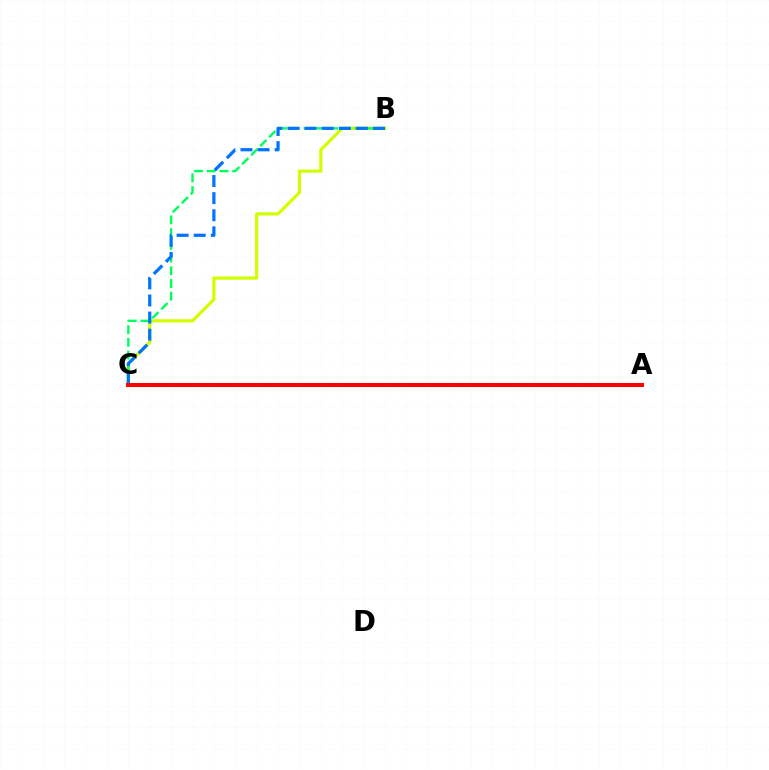{('B', 'C'): [{'color': '#d1ff00', 'line_style': 'solid', 'thickness': 2.32}, {'color': '#00ff5c', 'line_style': 'dashed', 'thickness': 1.73}, {'color': '#0074ff', 'line_style': 'dashed', 'thickness': 2.32}], ('A', 'C'): [{'color': '#b900ff', 'line_style': 'solid', 'thickness': 1.59}, {'color': '#ff0000', 'line_style': 'solid', 'thickness': 2.87}]}